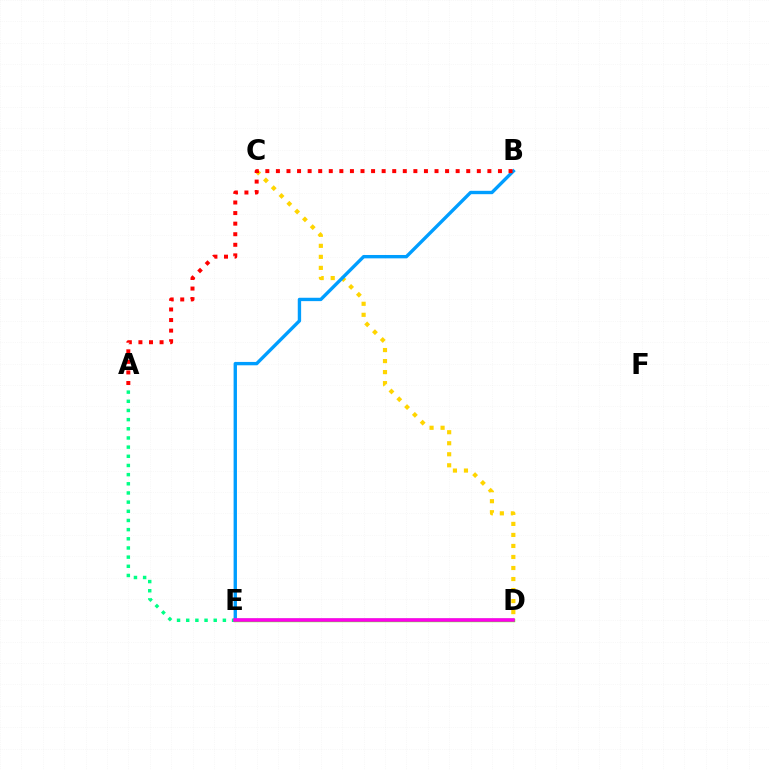{('D', 'E'): [{'color': '#3700ff', 'line_style': 'solid', 'thickness': 1.68}, {'color': '#4fff00', 'line_style': 'solid', 'thickness': 2.44}, {'color': '#ff00ed', 'line_style': 'solid', 'thickness': 2.55}], ('A', 'E'): [{'color': '#00ff86', 'line_style': 'dotted', 'thickness': 2.49}], ('C', 'D'): [{'color': '#ffd500', 'line_style': 'dotted', 'thickness': 3.0}], ('B', 'E'): [{'color': '#009eff', 'line_style': 'solid', 'thickness': 2.42}], ('A', 'B'): [{'color': '#ff0000', 'line_style': 'dotted', 'thickness': 2.87}]}